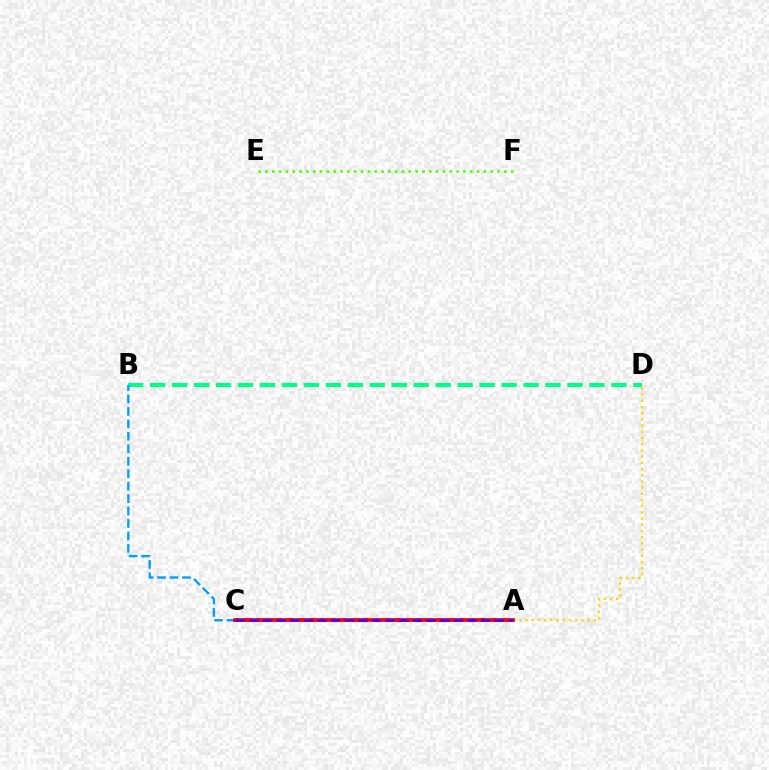{('A', 'C'): [{'color': '#ff00ed', 'line_style': 'dotted', 'thickness': 2.91}, {'color': '#ff0000', 'line_style': 'solid', 'thickness': 2.67}, {'color': '#3700ff', 'line_style': 'dashed', 'thickness': 1.85}], ('A', 'D'): [{'color': '#ffd500', 'line_style': 'dotted', 'thickness': 1.68}], ('B', 'D'): [{'color': '#00ff86', 'line_style': 'dashed', 'thickness': 2.98}], ('B', 'C'): [{'color': '#009eff', 'line_style': 'dashed', 'thickness': 1.69}], ('E', 'F'): [{'color': '#4fff00', 'line_style': 'dotted', 'thickness': 1.85}]}